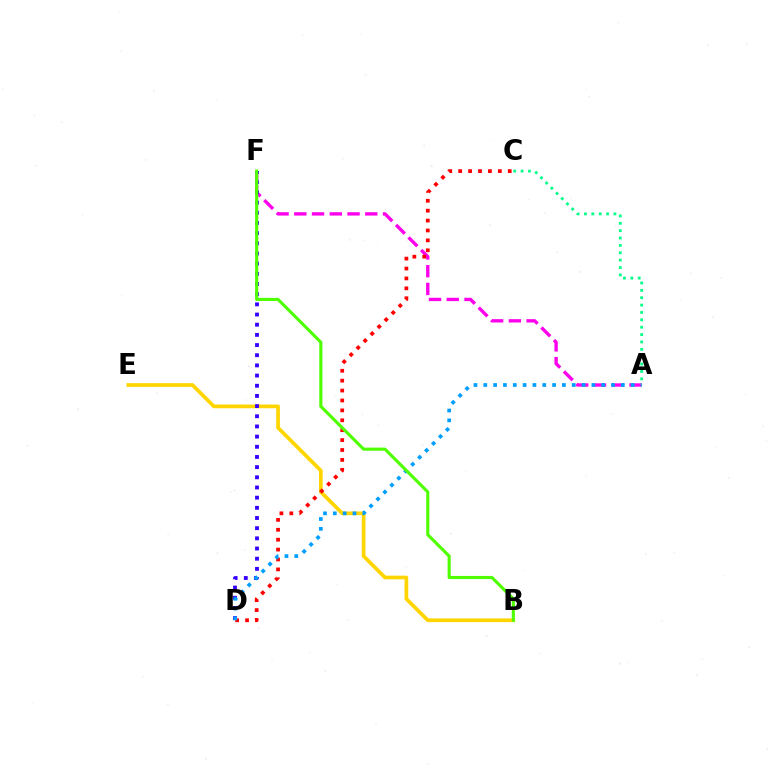{('B', 'E'): [{'color': '#ffd500', 'line_style': 'solid', 'thickness': 2.66}], ('A', 'F'): [{'color': '#ff00ed', 'line_style': 'dashed', 'thickness': 2.41}], ('C', 'D'): [{'color': '#ff0000', 'line_style': 'dotted', 'thickness': 2.69}], ('D', 'F'): [{'color': '#3700ff', 'line_style': 'dotted', 'thickness': 2.76}], ('A', 'D'): [{'color': '#009eff', 'line_style': 'dotted', 'thickness': 2.67}], ('B', 'F'): [{'color': '#4fff00', 'line_style': 'solid', 'thickness': 2.25}], ('A', 'C'): [{'color': '#00ff86', 'line_style': 'dotted', 'thickness': 2.0}]}